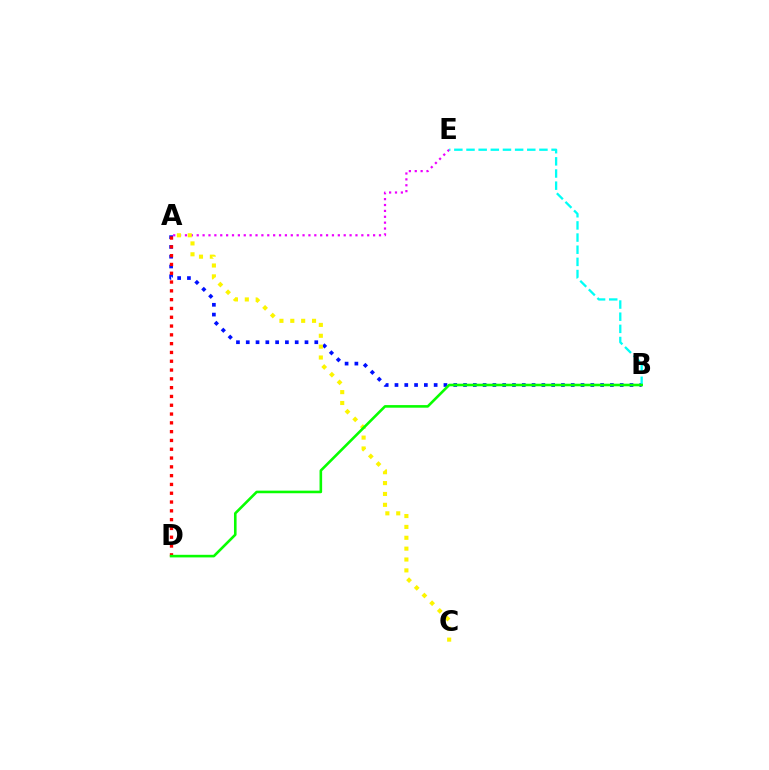{('A', 'B'): [{'color': '#0010ff', 'line_style': 'dotted', 'thickness': 2.66}], ('A', 'E'): [{'color': '#ee00ff', 'line_style': 'dotted', 'thickness': 1.6}], ('A', 'C'): [{'color': '#fcf500', 'line_style': 'dotted', 'thickness': 2.95}], ('A', 'D'): [{'color': '#ff0000', 'line_style': 'dotted', 'thickness': 2.39}], ('B', 'E'): [{'color': '#00fff6', 'line_style': 'dashed', 'thickness': 1.65}], ('B', 'D'): [{'color': '#08ff00', 'line_style': 'solid', 'thickness': 1.87}]}